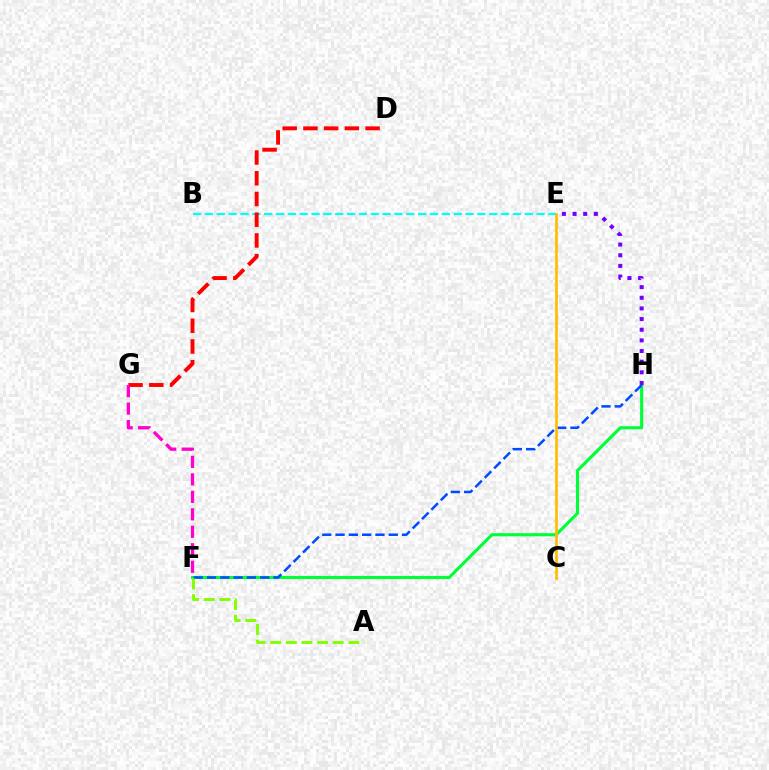{('F', 'H'): [{'color': '#00ff39', 'line_style': 'solid', 'thickness': 2.25}, {'color': '#004bff', 'line_style': 'dashed', 'thickness': 1.81}], ('B', 'E'): [{'color': '#00fff6', 'line_style': 'dashed', 'thickness': 1.61}], ('D', 'G'): [{'color': '#ff0000', 'line_style': 'dashed', 'thickness': 2.82}], ('A', 'F'): [{'color': '#84ff00', 'line_style': 'dashed', 'thickness': 2.12}], ('E', 'H'): [{'color': '#7200ff', 'line_style': 'dotted', 'thickness': 2.89}], ('C', 'E'): [{'color': '#ffbd00', 'line_style': 'solid', 'thickness': 1.94}], ('F', 'G'): [{'color': '#ff00cf', 'line_style': 'dashed', 'thickness': 2.38}]}